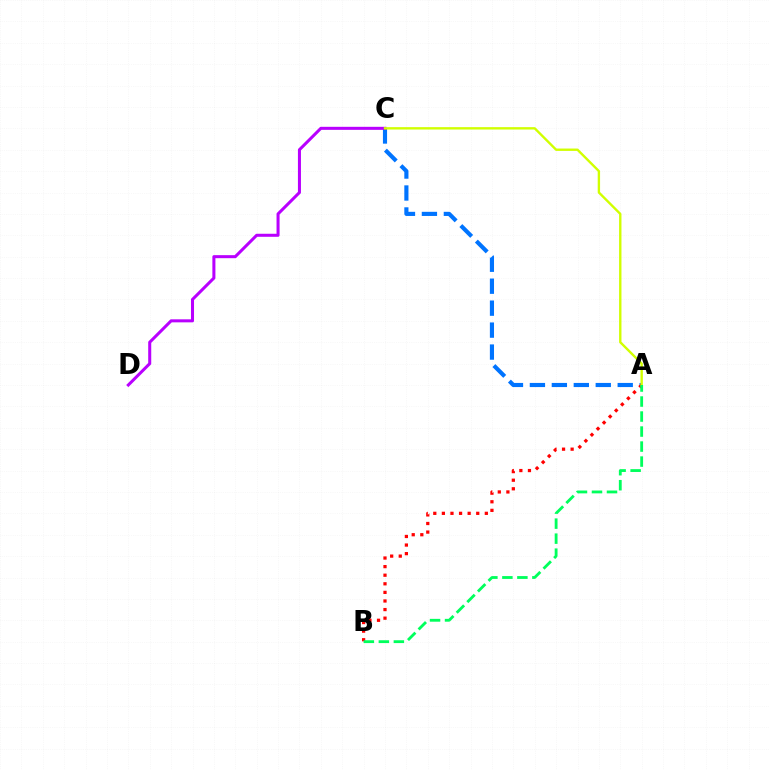{('A', 'C'): [{'color': '#0074ff', 'line_style': 'dashed', 'thickness': 2.98}, {'color': '#d1ff00', 'line_style': 'solid', 'thickness': 1.71}], ('A', 'B'): [{'color': '#ff0000', 'line_style': 'dotted', 'thickness': 2.33}, {'color': '#00ff5c', 'line_style': 'dashed', 'thickness': 2.04}], ('C', 'D'): [{'color': '#b900ff', 'line_style': 'solid', 'thickness': 2.19}]}